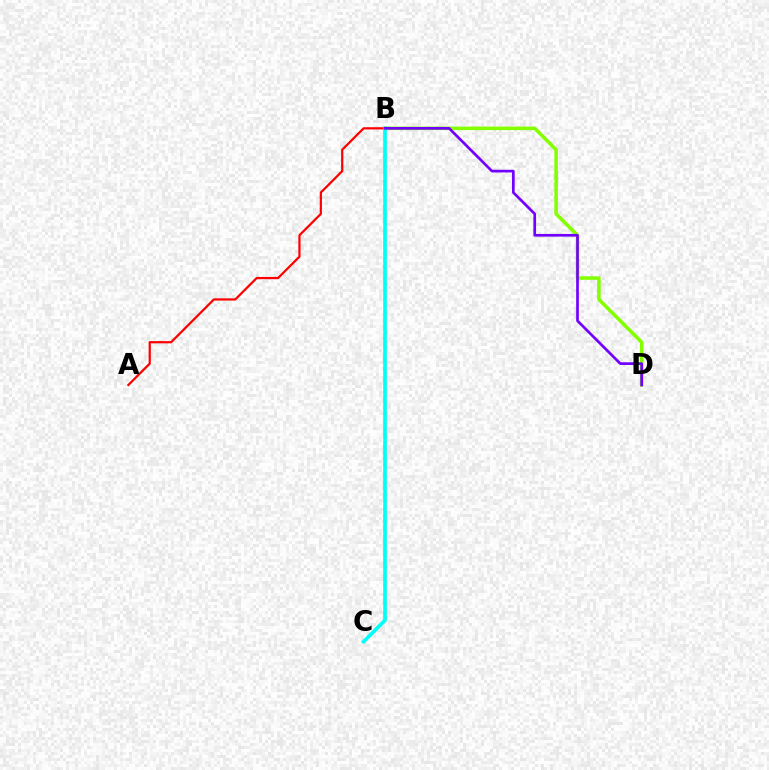{('A', 'B'): [{'color': '#ff0000', 'line_style': 'solid', 'thickness': 1.6}], ('B', 'D'): [{'color': '#84ff00', 'line_style': 'solid', 'thickness': 2.55}, {'color': '#7200ff', 'line_style': 'solid', 'thickness': 1.94}], ('B', 'C'): [{'color': '#00fff6', 'line_style': 'solid', 'thickness': 2.63}]}